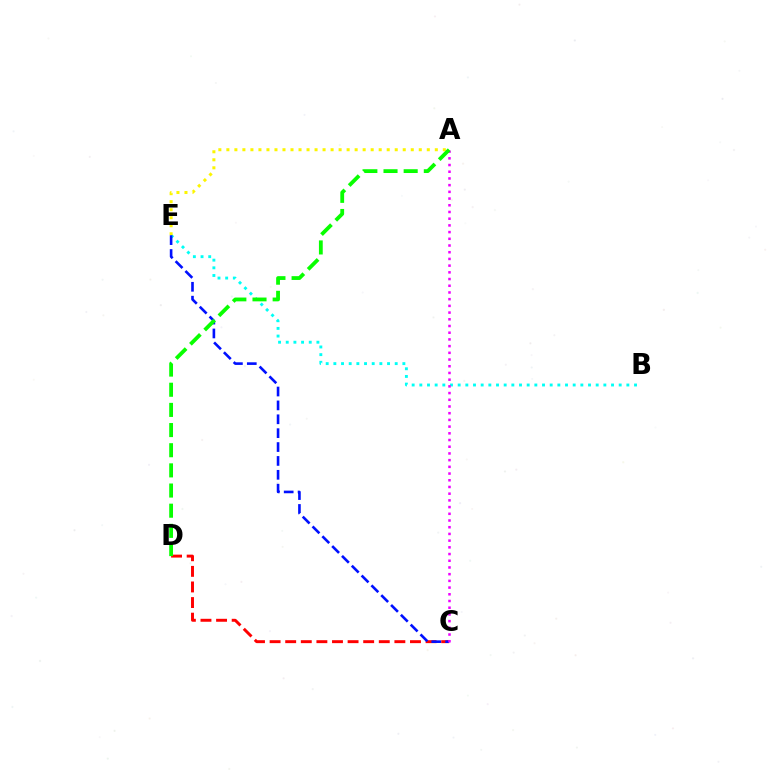{('C', 'D'): [{'color': '#ff0000', 'line_style': 'dashed', 'thickness': 2.12}], ('B', 'E'): [{'color': '#00fff6', 'line_style': 'dotted', 'thickness': 2.08}], ('A', 'E'): [{'color': '#fcf500', 'line_style': 'dotted', 'thickness': 2.18}], ('C', 'E'): [{'color': '#0010ff', 'line_style': 'dashed', 'thickness': 1.89}], ('A', 'C'): [{'color': '#ee00ff', 'line_style': 'dotted', 'thickness': 1.82}], ('A', 'D'): [{'color': '#08ff00', 'line_style': 'dashed', 'thickness': 2.74}]}